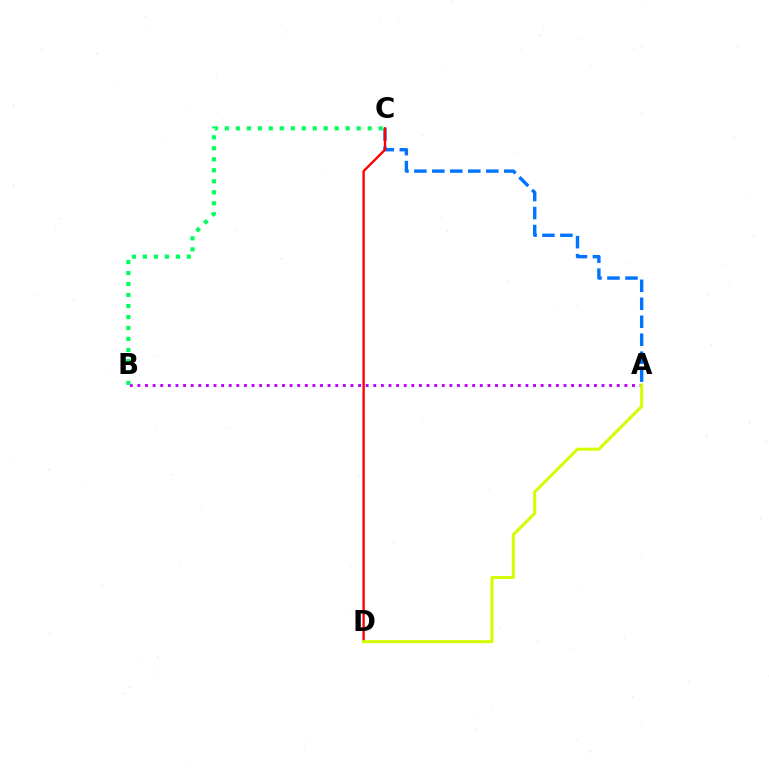{('A', 'C'): [{'color': '#0074ff', 'line_style': 'dashed', 'thickness': 2.44}], ('C', 'D'): [{'color': '#ff0000', 'line_style': 'solid', 'thickness': 1.7}], ('A', 'B'): [{'color': '#b900ff', 'line_style': 'dotted', 'thickness': 2.07}], ('B', 'C'): [{'color': '#00ff5c', 'line_style': 'dotted', 'thickness': 2.99}], ('A', 'D'): [{'color': '#d1ff00', 'line_style': 'solid', 'thickness': 2.17}]}